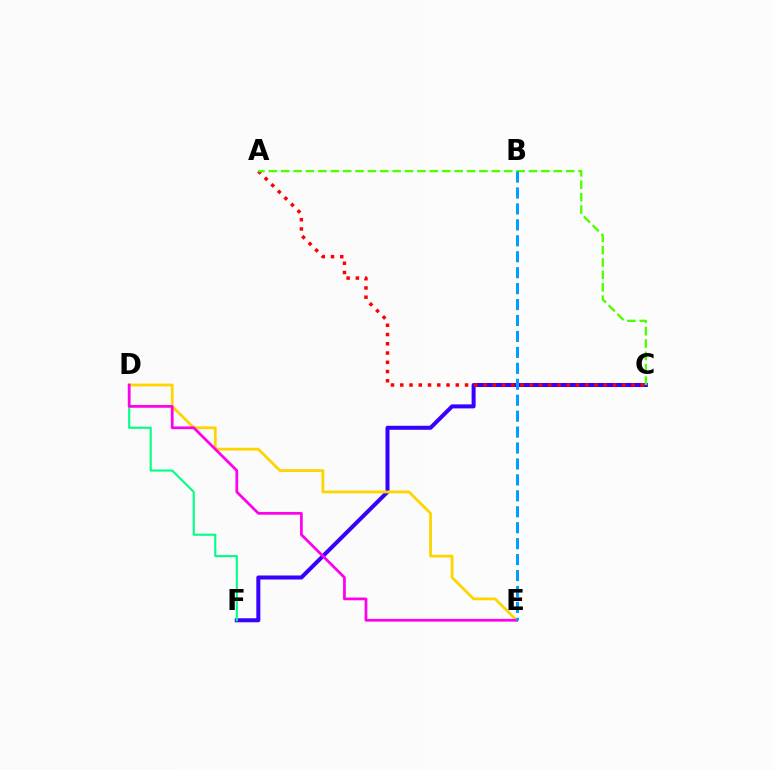{('C', 'F'): [{'color': '#3700ff', 'line_style': 'solid', 'thickness': 2.89}], ('A', 'C'): [{'color': '#ff0000', 'line_style': 'dotted', 'thickness': 2.51}, {'color': '#4fff00', 'line_style': 'dashed', 'thickness': 1.68}], ('D', 'F'): [{'color': '#00ff86', 'line_style': 'solid', 'thickness': 1.51}], ('D', 'E'): [{'color': '#ffd500', 'line_style': 'solid', 'thickness': 2.01}, {'color': '#ff00ed', 'line_style': 'solid', 'thickness': 1.98}], ('B', 'E'): [{'color': '#009eff', 'line_style': 'dashed', 'thickness': 2.17}]}